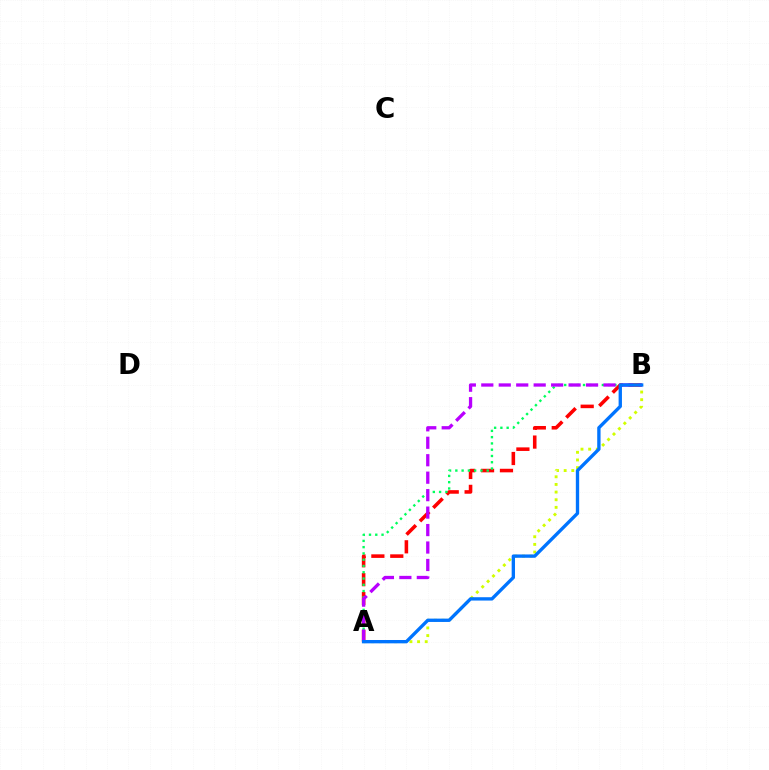{('A', 'B'): [{'color': '#ff0000', 'line_style': 'dashed', 'thickness': 2.57}, {'color': '#00ff5c', 'line_style': 'dotted', 'thickness': 1.7}, {'color': '#d1ff00', 'line_style': 'dotted', 'thickness': 2.08}, {'color': '#b900ff', 'line_style': 'dashed', 'thickness': 2.37}, {'color': '#0074ff', 'line_style': 'solid', 'thickness': 2.41}]}